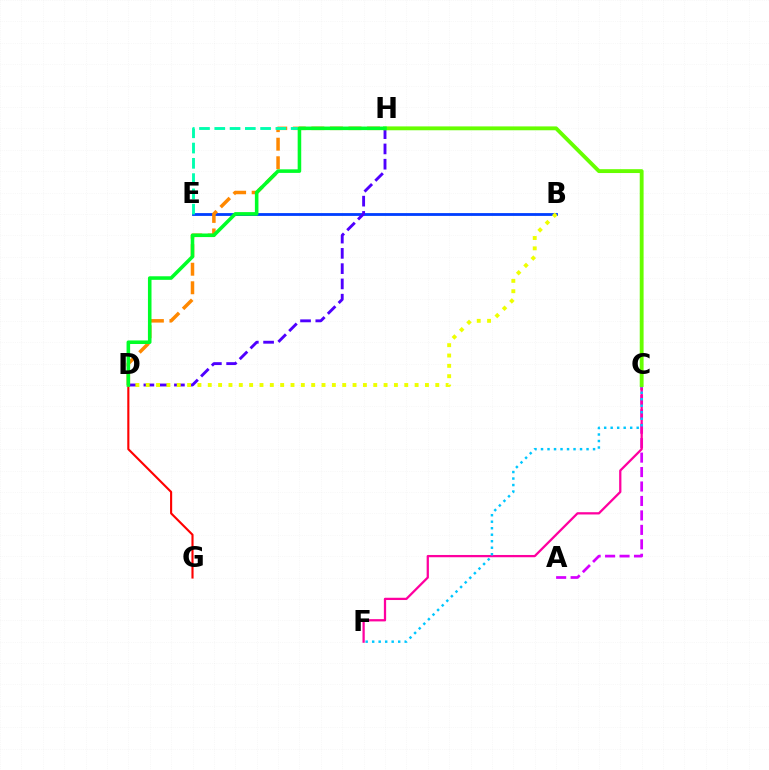{('B', 'E'): [{'color': '#003fff', 'line_style': 'solid', 'thickness': 2.02}], ('D', 'H'): [{'color': '#4f00ff', 'line_style': 'dashed', 'thickness': 2.07}, {'color': '#ff8800', 'line_style': 'dashed', 'thickness': 2.52}, {'color': '#00ff27', 'line_style': 'solid', 'thickness': 2.57}], ('A', 'C'): [{'color': '#d600ff', 'line_style': 'dashed', 'thickness': 1.96}], ('C', 'F'): [{'color': '#ff00a0', 'line_style': 'solid', 'thickness': 1.63}, {'color': '#00c7ff', 'line_style': 'dotted', 'thickness': 1.77}], ('D', 'G'): [{'color': '#ff0000', 'line_style': 'solid', 'thickness': 1.53}], ('C', 'H'): [{'color': '#66ff00', 'line_style': 'solid', 'thickness': 2.78}], ('E', 'H'): [{'color': '#00ffaf', 'line_style': 'dashed', 'thickness': 2.08}], ('B', 'D'): [{'color': '#eeff00', 'line_style': 'dotted', 'thickness': 2.81}]}